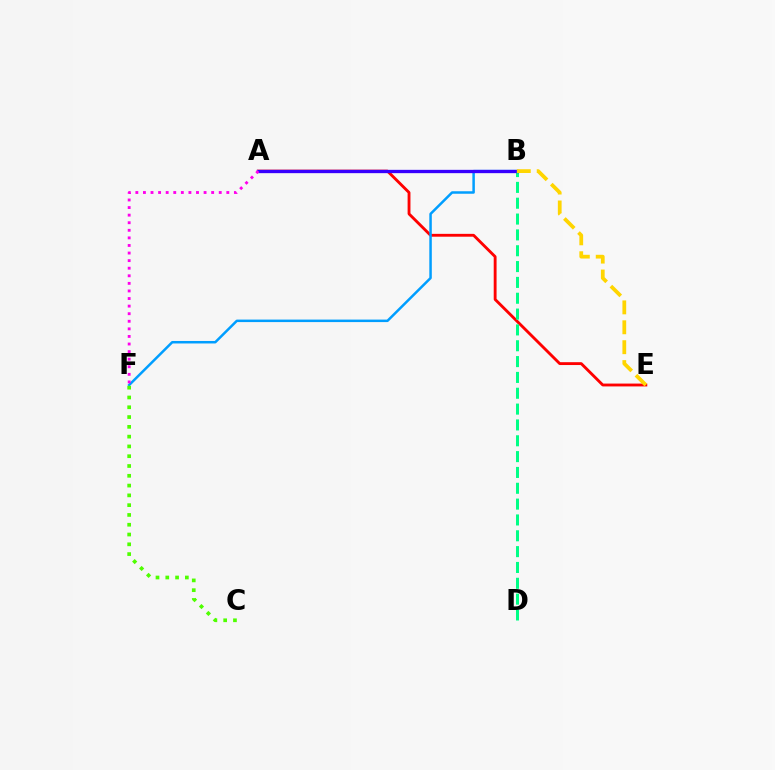{('A', 'E'): [{'color': '#ff0000', 'line_style': 'solid', 'thickness': 2.06}], ('B', 'D'): [{'color': '#00ff86', 'line_style': 'dashed', 'thickness': 2.15}], ('B', 'F'): [{'color': '#009eff', 'line_style': 'solid', 'thickness': 1.8}], ('C', 'F'): [{'color': '#4fff00', 'line_style': 'dotted', 'thickness': 2.66}], ('A', 'B'): [{'color': '#3700ff', 'line_style': 'solid', 'thickness': 2.38}], ('B', 'E'): [{'color': '#ffd500', 'line_style': 'dashed', 'thickness': 2.7}], ('A', 'F'): [{'color': '#ff00ed', 'line_style': 'dotted', 'thickness': 2.06}]}